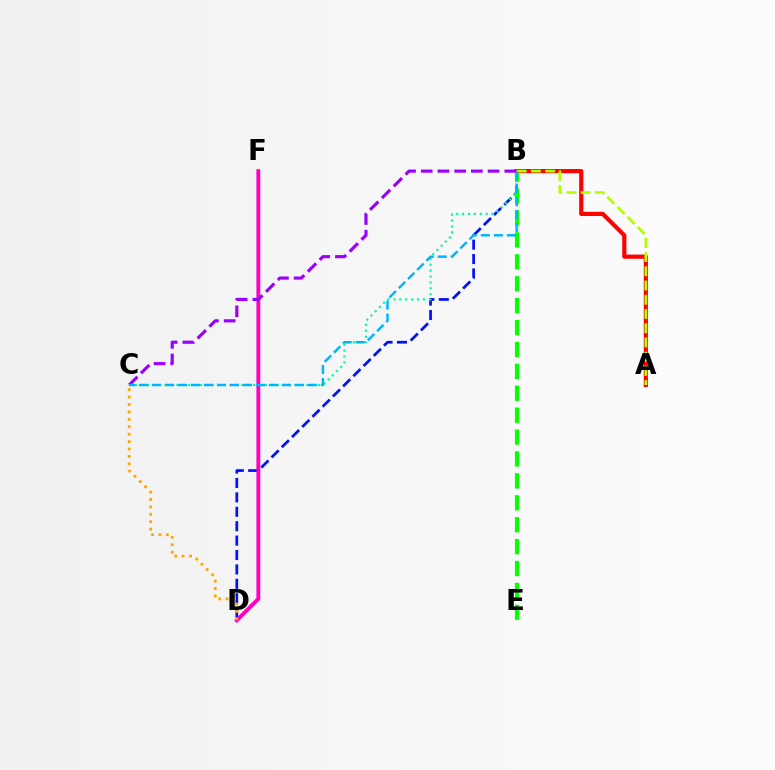{('B', 'D'): [{'color': '#0010ff', 'line_style': 'dashed', 'thickness': 1.96}], ('D', 'F'): [{'color': '#ff00bd', 'line_style': 'solid', 'thickness': 2.77}], ('B', 'E'): [{'color': '#08ff00', 'line_style': 'dashed', 'thickness': 2.98}], ('C', 'D'): [{'color': '#ffa500', 'line_style': 'dotted', 'thickness': 2.02}], ('B', 'C'): [{'color': '#00ff9d', 'line_style': 'dotted', 'thickness': 1.6}, {'color': '#9b00ff', 'line_style': 'dashed', 'thickness': 2.27}, {'color': '#00b5ff', 'line_style': 'dashed', 'thickness': 1.76}], ('A', 'B'): [{'color': '#ff0000', 'line_style': 'solid', 'thickness': 3.0}, {'color': '#b3ff00', 'line_style': 'dashed', 'thickness': 1.93}]}